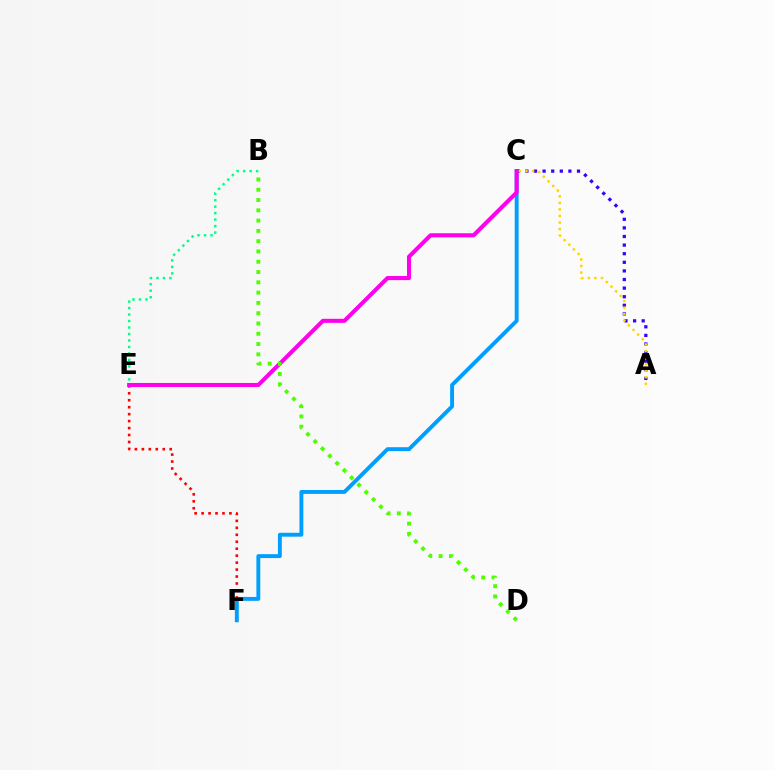{('E', 'F'): [{'color': '#ff0000', 'line_style': 'dotted', 'thickness': 1.89}], ('C', 'F'): [{'color': '#009eff', 'line_style': 'solid', 'thickness': 2.81}], ('A', 'C'): [{'color': '#3700ff', 'line_style': 'dotted', 'thickness': 2.34}, {'color': '#ffd500', 'line_style': 'dotted', 'thickness': 1.78}], ('B', 'E'): [{'color': '#00ff86', 'line_style': 'dotted', 'thickness': 1.76}], ('C', 'E'): [{'color': '#ff00ed', 'line_style': 'solid', 'thickness': 2.93}], ('B', 'D'): [{'color': '#4fff00', 'line_style': 'dotted', 'thickness': 2.8}]}